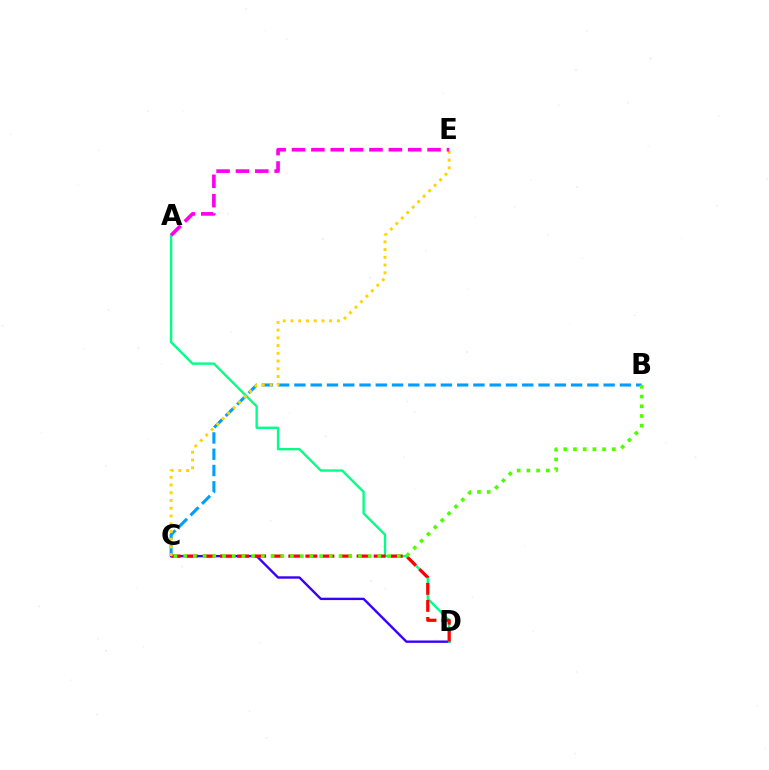{('C', 'D'): [{'color': '#3700ff', 'line_style': 'solid', 'thickness': 1.71}, {'color': '#ff0000', 'line_style': 'dashed', 'thickness': 2.32}], ('B', 'C'): [{'color': '#009eff', 'line_style': 'dashed', 'thickness': 2.21}, {'color': '#4fff00', 'line_style': 'dotted', 'thickness': 2.64}], ('A', 'D'): [{'color': '#00ff86', 'line_style': 'solid', 'thickness': 1.7}], ('C', 'E'): [{'color': '#ffd500', 'line_style': 'dotted', 'thickness': 2.1}], ('A', 'E'): [{'color': '#ff00ed', 'line_style': 'dashed', 'thickness': 2.63}]}